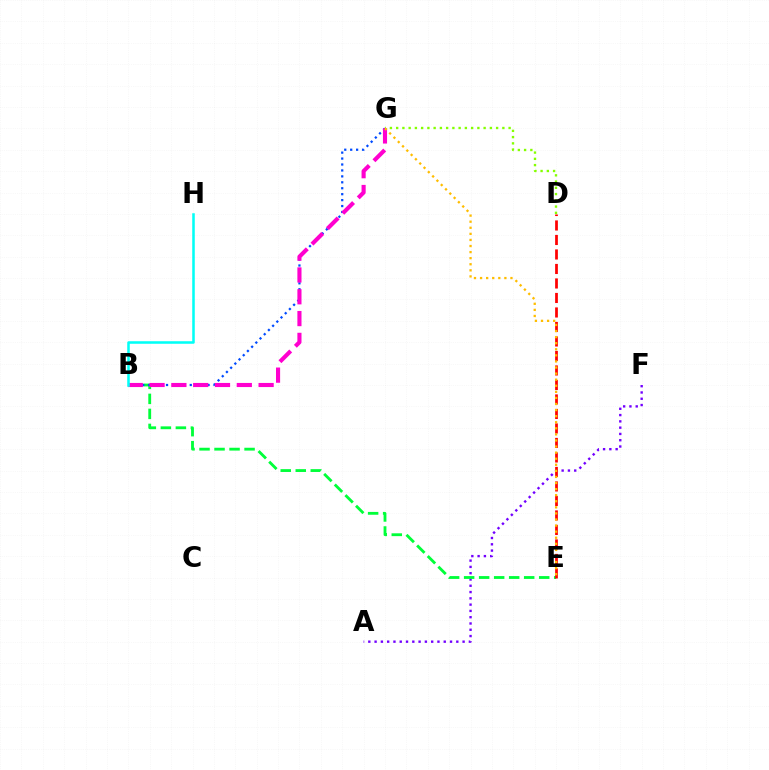{('A', 'F'): [{'color': '#7200ff', 'line_style': 'dotted', 'thickness': 1.71}], ('B', 'E'): [{'color': '#00ff39', 'line_style': 'dashed', 'thickness': 2.04}], ('D', 'G'): [{'color': '#84ff00', 'line_style': 'dotted', 'thickness': 1.7}], ('B', 'G'): [{'color': '#004bff', 'line_style': 'dotted', 'thickness': 1.61}, {'color': '#ff00cf', 'line_style': 'dashed', 'thickness': 2.96}], ('D', 'E'): [{'color': '#ff0000', 'line_style': 'dashed', 'thickness': 1.97}], ('E', 'G'): [{'color': '#ffbd00', 'line_style': 'dotted', 'thickness': 1.65}], ('B', 'H'): [{'color': '#00fff6', 'line_style': 'solid', 'thickness': 1.83}]}